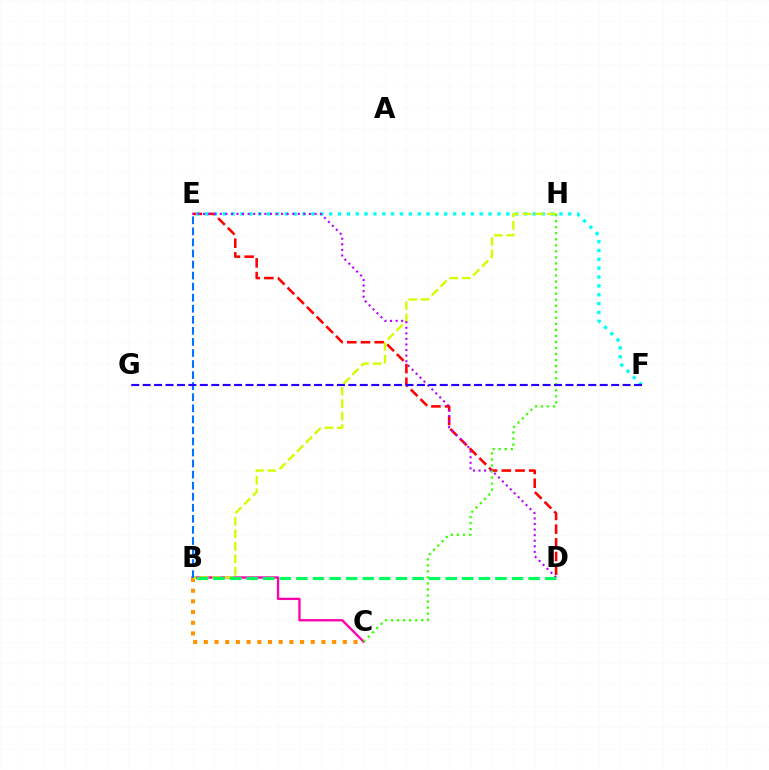{('B', 'C'): [{'color': '#ff00ac', 'line_style': 'solid', 'thickness': 1.68}, {'color': '#ff9400', 'line_style': 'dotted', 'thickness': 2.9}], ('D', 'E'): [{'color': '#ff0000', 'line_style': 'dashed', 'thickness': 1.86}, {'color': '#b900ff', 'line_style': 'dotted', 'thickness': 1.51}], ('E', 'F'): [{'color': '#00fff6', 'line_style': 'dotted', 'thickness': 2.41}], ('B', 'H'): [{'color': '#d1ff00', 'line_style': 'dashed', 'thickness': 1.69}], ('B', 'E'): [{'color': '#0074ff', 'line_style': 'dashed', 'thickness': 1.5}], ('B', 'D'): [{'color': '#00ff5c', 'line_style': 'dashed', 'thickness': 2.25}], ('C', 'H'): [{'color': '#3dff00', 'line_style': 'dotted', 'thickness': 1.64}], ('F', 'G'): [{'color': '#2500ff', 'line_style': 'dashed', 'thickness': 1.55}]}